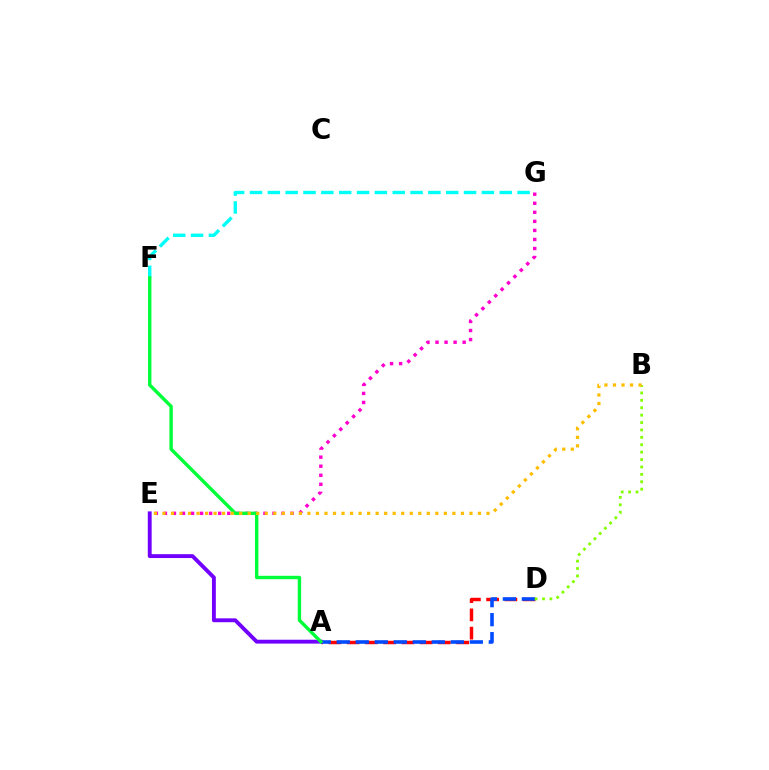{('A', 'D'): [{'color': '#ff0000', 'line_style': 'dashed', 'thickness': 2.48}, {'color': '#004bff', 'line_style': 'dashed', 'thickness': 2.58}], ('F', 'G'): [{'color': '#00fff6', 'line_style': 'dashed', 'thickness': 2.42}], ('E', 'G'): [{'color': '#ff00cf', 'line_style': 'dotted', 'thickness': 2.46}], ('A', 'E'): [{'color': '#7200ff', 'line_style': 'solid', 'thickness': 2.79}], ('A', 'F'): [{'color': '#00ff39', 'line_style': 'solid', 'thickness': 2.44}], ('B', 'D'): [{'color': '#84ff00', 'line_style': 'dotted', 'thickness': 2.01}], ('B', 'E'): [{'color': '#ffbd00', 'line_style': 'dotted', 'thickness': 2.32}]}